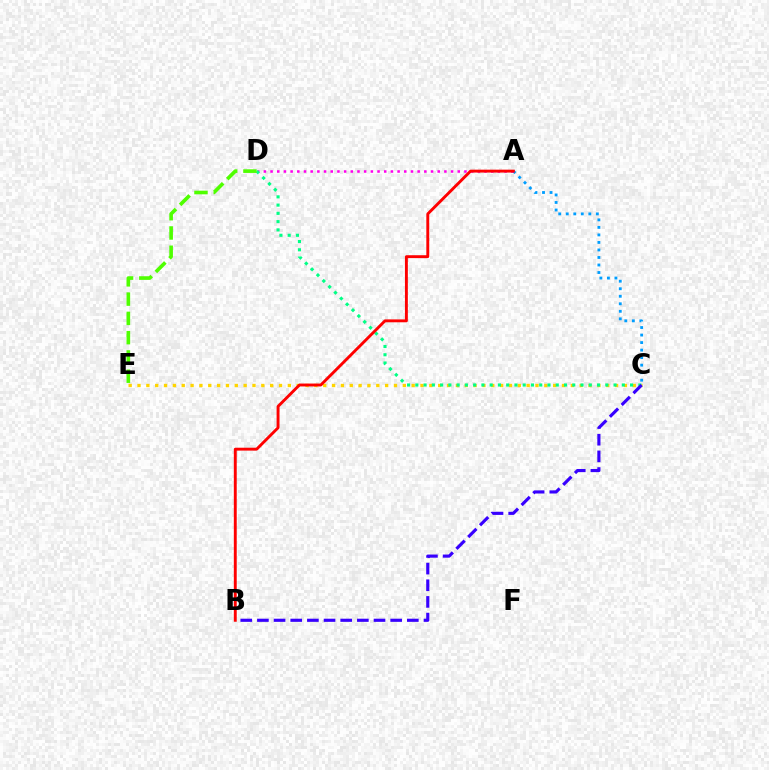{('C', 'E'): [{'color': '#ffd500', 'line_style': 'dotted', 'thickness': 2.4}], ('A', 'C'): [{'color': '#009eff', 'line_style': 'dotted', 'thickness': 2.04}], ('A', 'D'): [{'color': '#ff00ed', 'line_style': 'dotted', 'thickness': 1.82}], ('C', 'D'): [{'color': '#00ff86', 'line_style': 'dotted', 'thickness': 2.24}], ('B', 'C'): [{'color': '#3700ff', 'line_style': 'dashed', 'thickness': 2.26}], ('D', 'E'): [{'color': '#4fff00', 'line_style': 'dashed', 'thickness': 2.62}], ('A', 'B'): [{'color': '#ff0000', 'line_style': 'solid', 'thickness': 2.09}]}